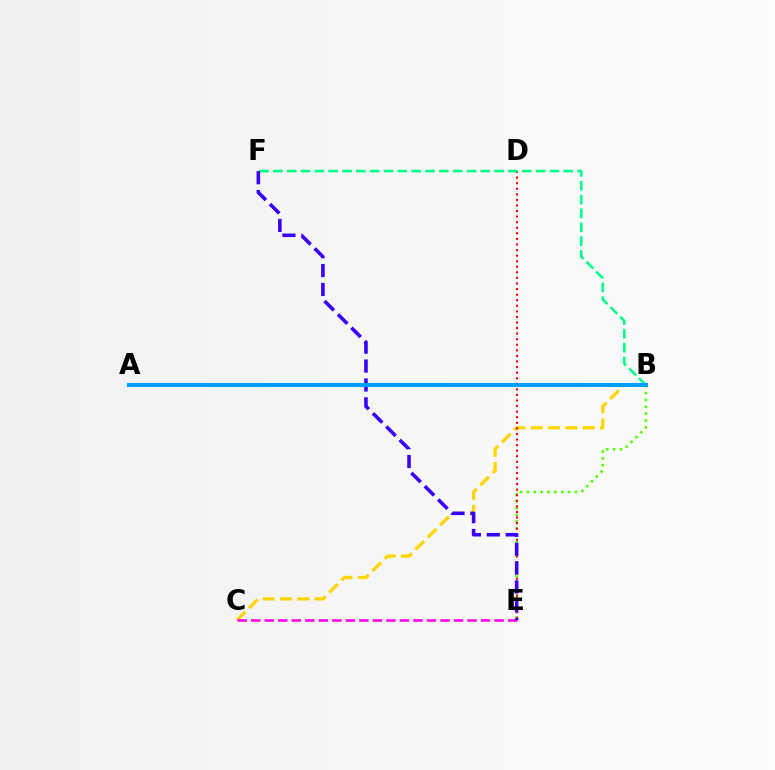{('B', 'C'): [{'color': '#ffd500', 'line_style': 'dashed', 'thickness': 2.35}], ('B', 'E'): [{'color': '#4fff00', 'line_style': 'dotted', 'thickness': 1.86}], ('D', 'E'): [{'color': '#ff0000', 'line_style': 'dotted', 'thickness': 1.51}], ('B', 'F'): [{'color': '#00ff86', 'line_style': 'dashed', 'thickness': 1.88}], ('C', 'E'): [{'color': '#ff00ed', 'line_style': 'dashed', 'thickness': 1.84}], ('E', 'F'): [{'color': '#3700ff', 'line_style': 'dashed', 'thickness': 2.57}], ('A', 'B'): [{'color': '#009eff', 'line_style': 'solid', 'thickness': 2.9}]}